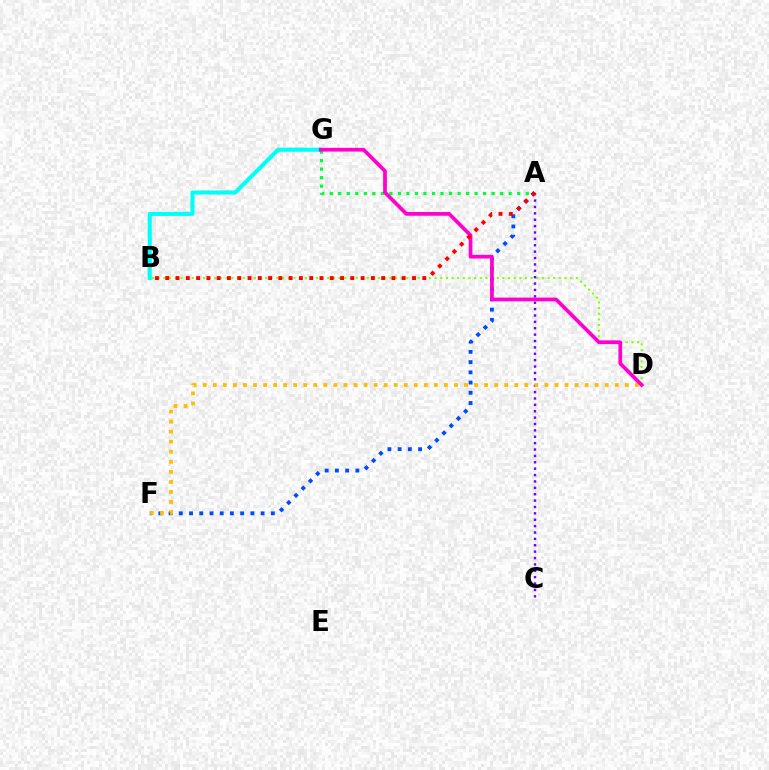{('B', 'G'): [{'color': '#00fff6', 'line_style': 'solid', 'thickness': 2.94}], ('B', 'D'): [{'color': '#84ff00', 'line_style': 'dotted', 'thickness': 1.53}], ('A', 'C'): [{'color': '#7200ff', 'line_style': 'dotted', 'thickness': 1.73}], ('A', 'G'): [{'color': '#00ff39', 'line_style': 'dotted', 'thickness': 2.31}], ('A', 'F'): [{'color': '#004bff', 'line_style': 'dotted', 'thickness': 2.78}], ('D', 'F'): [{'color': '#ffbd00', 'line_style': 'dotted', 'thickness': 2.73}], ('D', 'G'): [{'color': '#ff00cf', 'line_style': 'solid', 'thickness': 2.68}], ('A', 'B'): [{'color': '#ff0000', 'line_style': 'dotted', 'thickness': 2.79}]}